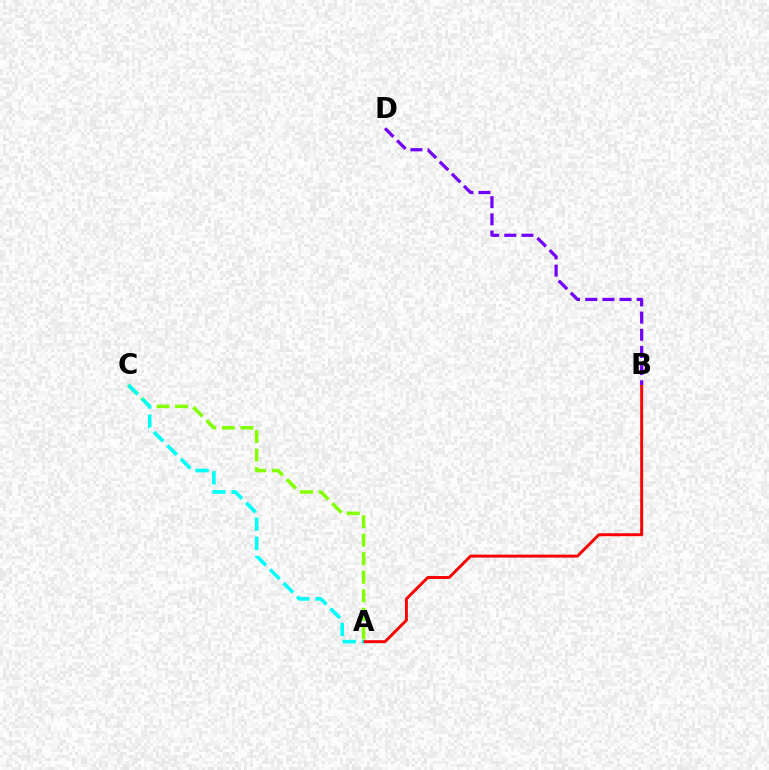{('A', 'B'): [{'color': '#ff0000', 'line_style': 'solid', 'thickness': 2.12}], ('B', 'D'): [{'color': '#7200ff', 'line_style': 'dashed', 'thickness': 2.33}], ('A', 'C'): [{'color': '#84ff00', 'line_style': 'dashed', 'thickness': 2.52}, {'color': '#00fff6', 'line_style': 'dashed', 'thickness': 2.6}]}